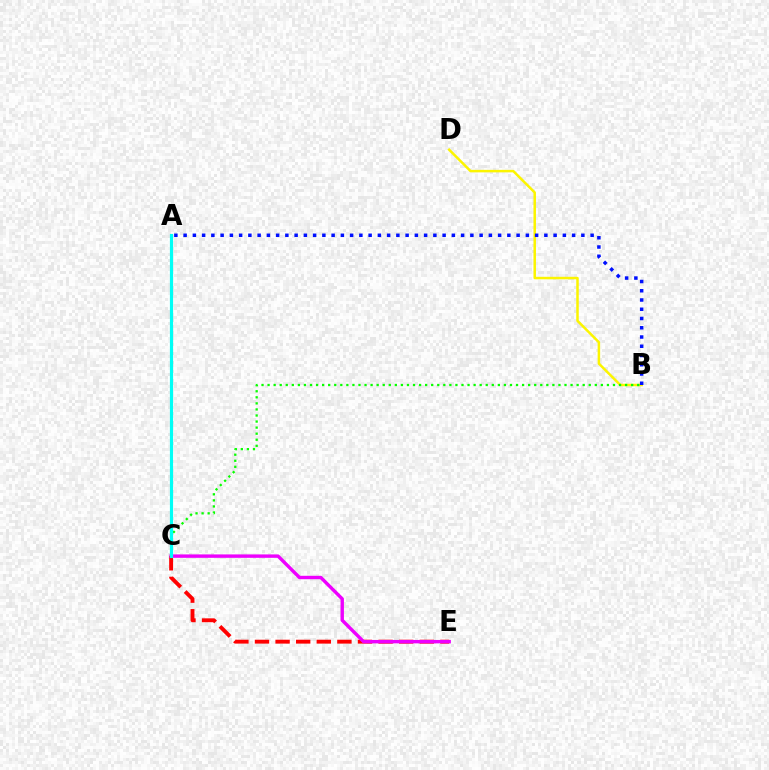{('B', 'D'): [{'color': '#fcf500', 'line_style': 'solid', 'thickness': 1.8}], ('B', 'C'): [{'color': '#08ff00', 'line_style': 'dotted', 'thickness': 1.65}], ('C', 'E'): [{'color': '#ff0000', 'line_style': 'dashed', 'thickness': 2.8}, {'color': '#ee00ff', 'line_style': 'solid', 'thickness': 2.45}], ('A', 'B'): [{'color': '#0010ff', 'line_style': 'dotted', 'thickness': 2.51}], ('A', 'C'): [{'color': '#00fff6', 'line_style': 'solid', 'thickness': 2.29}]}